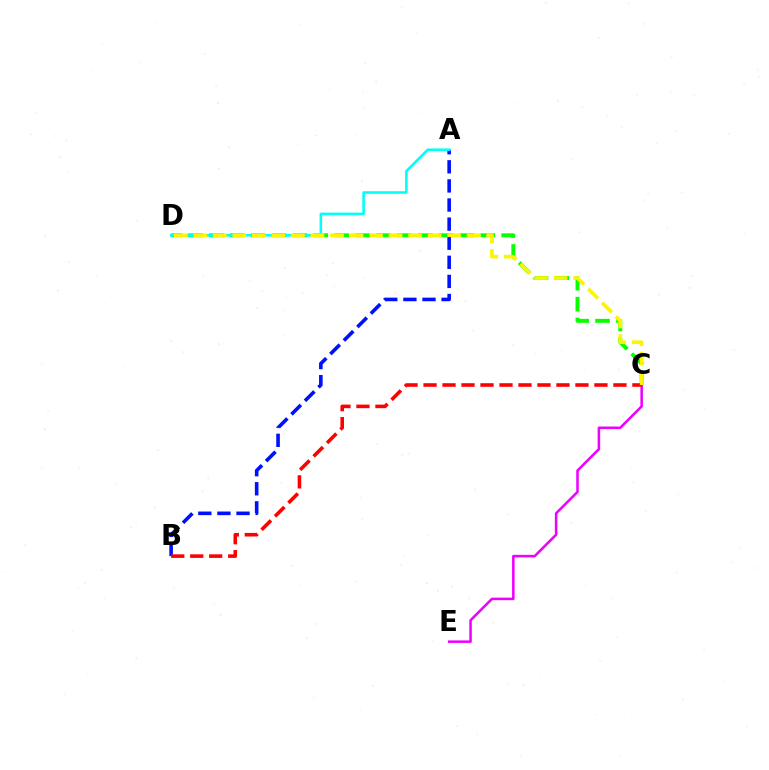{('C', 'D'): [{'color': '#08ff00', 'line_style': 'dashed', 'thickness': 2.84}, {'color': '#fcf500', 'line_style': 'dashed', 'thickness': 2.65}], ('A', 'B'): [{'color': '#0010ff', 'line_style': 'dashed', 'thickness': 2.59}], ('C', 'E'): [{'color': '#ee00ff', 'line_style': 'solid', 'thickness': 1.82}], ('A', 'D'): [{'color': '#00fff6', 'line_style': 'solid', 'thickness': 1.86}], ('B', 'C'): [{'color': '#ff0000', 'line_style': 'dashed', 'thickness': 2.58}]}